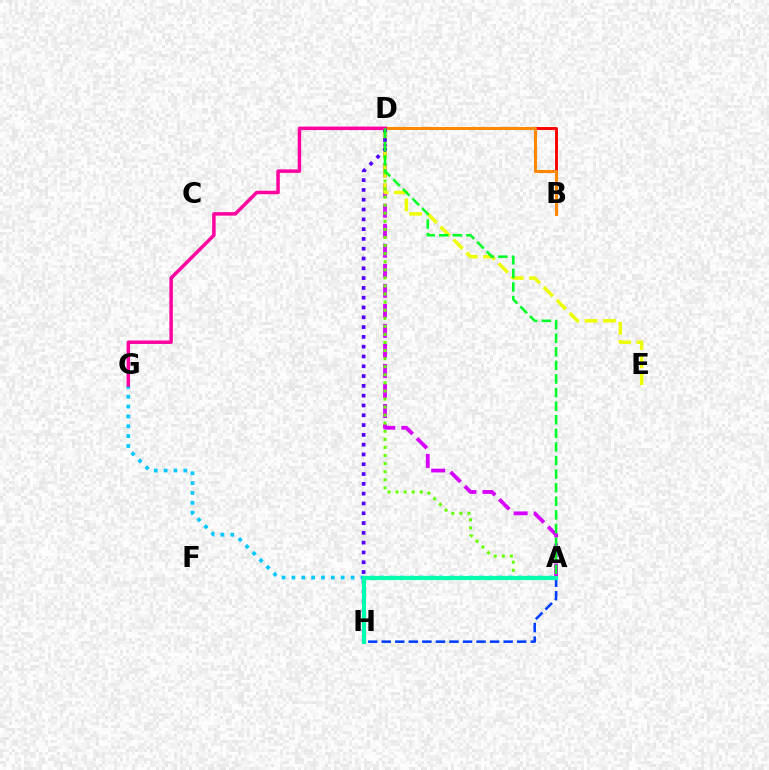{('A', 'G'): [{'color': '#00c7ff', 'line_style': 'dotted', 'thickness': 2.68}], ('B', 'D'): [{'color': '#ff0000', 'line_style': 'solid', 'thickness': 2.1}, {'color': '#ff8800', 'line_style': 'solid', 'thickness': 2.2}], ('A', 'D'): [{'color': '#d600ff', 'line_style': 'dashed', 'thickness': 2.72}, {'color': '#66ff00', 'line_style': 'dotted', 'thickness': 2.19}, {'color': '#00ff27', 'line_style': 'dashed', 'thickness': 1.85}], ('D', 'E'): [{'color': '#eeff00', 'line_style': 'dashed', 'thickness': 2.49}], ('D', 'H'): [{'color': '#4f00ff', 'line_style': 'dotted', 'thickness': 2.66}], ('D', 'G'): [{'color': '#ff00a0', 'line_style': 'solid', 'thickness': 2.5}], ('A', 'H'): [{'color': '#003fff', 'line_style': 'dashed', 'thickness': 1.84}, {'color': '#00ffaf', 'line_style': 'solid', 'thickness': 2.99}]}